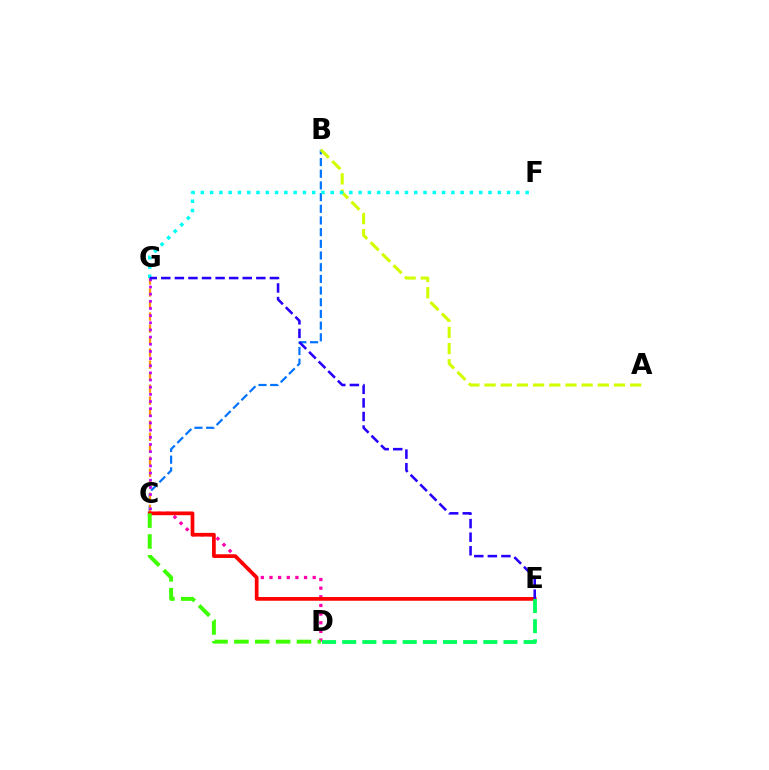{('C', 'D'): [{'color': '#ff00ac', 'line_style': 'dotted', 'thickness': 2.35}, {'color': '#3dff00', 'line_style': 'dashed', 'thickness': 2.83}], ('B', 'C'): [{'color': '#0074ff', 'line_style': 'dashed', 'thickness': 1.59}], ('C', 'G'): [{'color': '#ff9400', 'line_style': 'dashed', 'thickness': 1.63}, {'color': '#b900ff', 'line_style': 'dotted', 'thickness': 1.94}], ('C', 'E'): [{'color': '#ff0000', 'line_style': 'solid', 'thickness': 2.67}], ('A', 'B'): [{'color': '#d1ff00', 'line_style': 'dashed', 'thickness': 2.2}], ('D', 'E'): [{'color': '#00ff5c', 'line_style': 'dashed', 'thickness': 2.74}], ('F', 'G'): [{'color': '#00fff6', 'line_style': 'dotted', 'thickness': 2.52}], ('E', 'G'): [{'color': '#2500ff', 'line_style': 'dashed', 'thickness': 1.84}]}